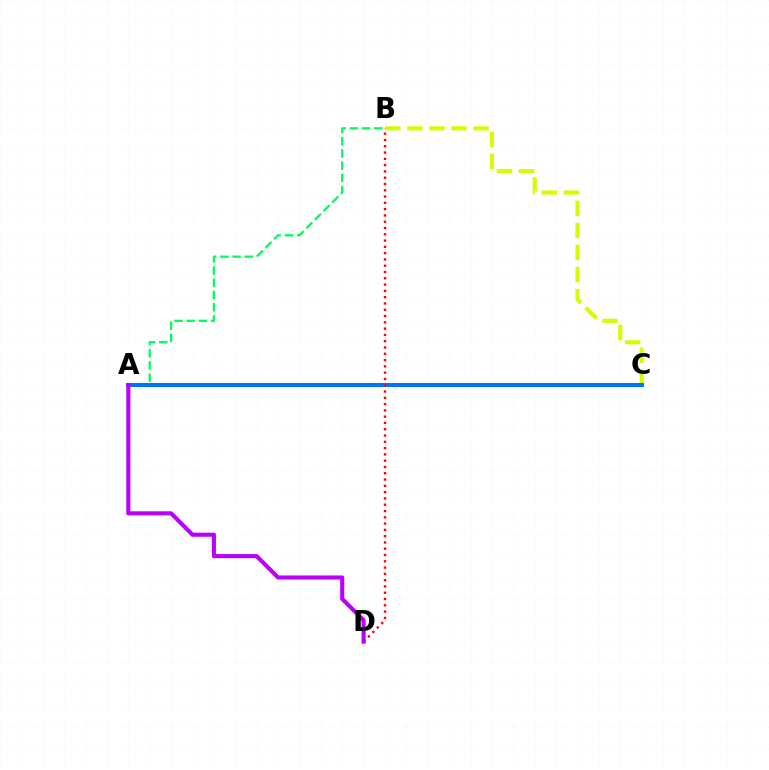{('A', 'B'): [{'color': '#00ff5c', 'line_style': 'dashed', 'thickness': 1.66}], ('B', 'C'): [{'color': '#d1ff00', 'line_style': 'dashed', 'thickness': 3.0}], ('A', 'C'): [{'color': '#0074ff', 'line_style': 'solid', 'thickness': 2.88}], ('B', 'D'): [{'color': '#ff0000', 'line_style': 'dotted', 'thickness': 1.71}], ('A', 'D'): [{'color': '#b900ff', 'line_style': 'solid', 'thickness': 2.95}]}